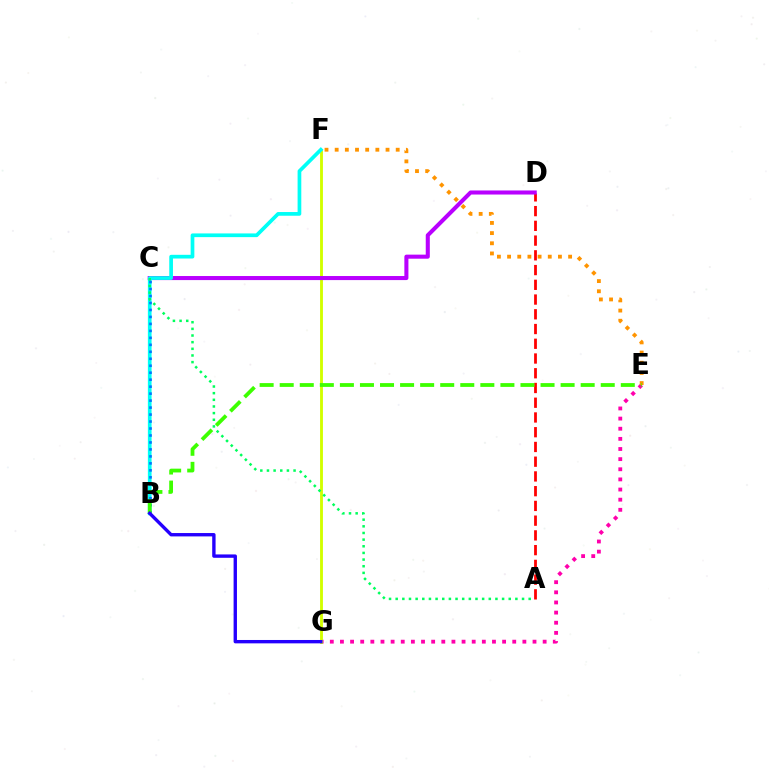{('E', 'G'): [{'color': '#ff00ac', 'line_style': 'dotted', 'thickness': 2.75}], ('F', 'G'): [{'color': '#d1ff00', 'line_style': 'solid', 'thickness': 2.07}], ('A', 'D'): [{'color': '#ff0000', 'line_style': 'dashed', 'thickness': 2.0}], ('C', 'D'): [{'color': '#b900ff', 'line_style': 'solid', 'thickness': 2.92}], ('B', 'F'): [{'color': '#00fff6', 'line_style': 'solid', 'thickness': 2.67}], ('A', 'C'): [{'color': '#00ff5c', 'line_style': 'dotted', 'thickness': 1.81}], ('B', 'C'): [{'color': '#0074ff', 'line_style': 'dotted', 'thickness': 1.89}], ('E', 'F'): [{'color': '#ff9400', 'line_style': 'dotted', 'thickness': 2.76}], ('B', 'E'): [{'color': '#3dff00', 'line_style': 'dashed', 'thickness': 2.73}], ('B', 'G'): [{'color': '#2500ff', 'line_style': 'solid', 'thickness': 2.43}]}